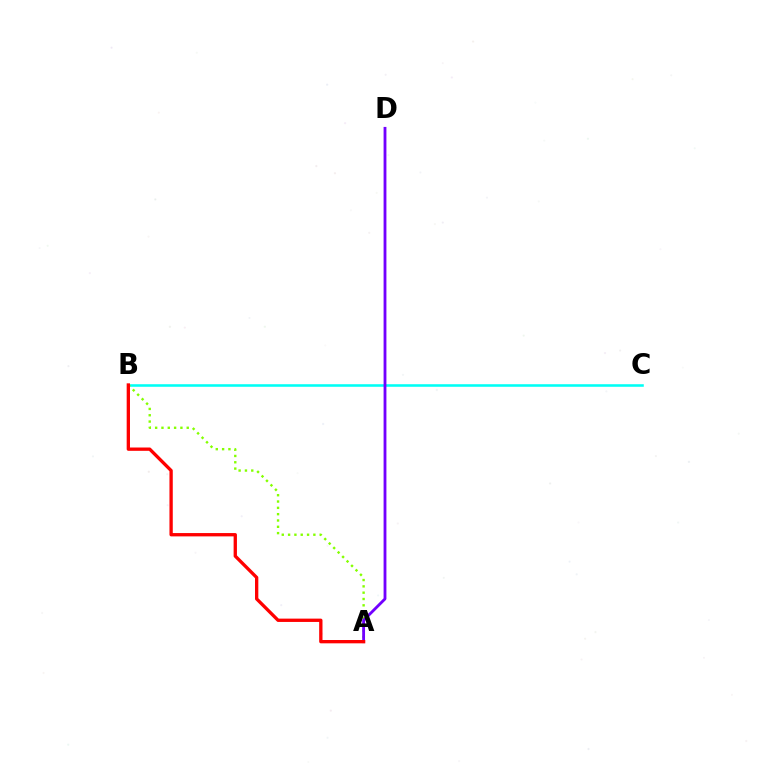{('B', 'C'): [{'color': '#00fff6', 'line_style': 'solid', 'thickness': 1.85}], ('A', 'B'): [{'color': '#84ff00', 'line_style': 'dotted', 'thickness': 1.72}, {'color': '#ff0000', 'line_style': 'solid', 'thickness': 2.39}], ('A', 'D'): [{'color': '#7200ff', 'line_style': 'solid', 'thickness': 2.04}]}